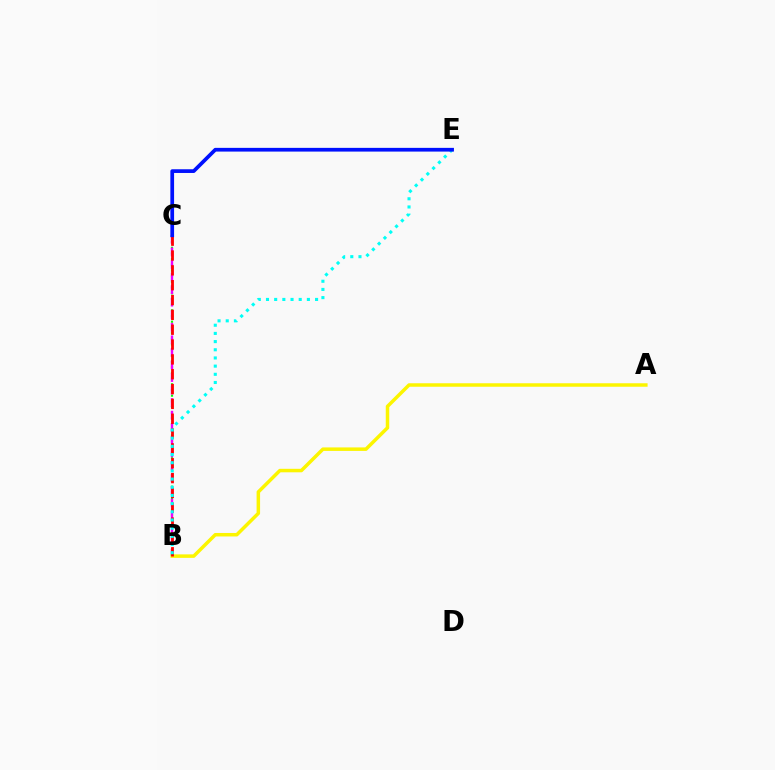{('B', 'C'): [{'color': '#08ff00', 'line_style': 'dotted', 'thickness': 1.55}, {'color': '#ee00ff', 'line_style': 'dashed', 'thickness': 1.71}, {'color': '#ff0000', 'line_style': 'dashed', 'thickness': 2.02}], ('A', 'B'): [{'color': '#fcf500', 'line_style': 'solid', 'thickness': 2.51}], ('B', 'E'): [{'color': '#00fff6', 'line_style': 'dotted', 'thickness': 2.22}], ('C', 'E'): [{'color': '#0010ff', 'line_style': 'solid', 'thickness': 2.68}]}